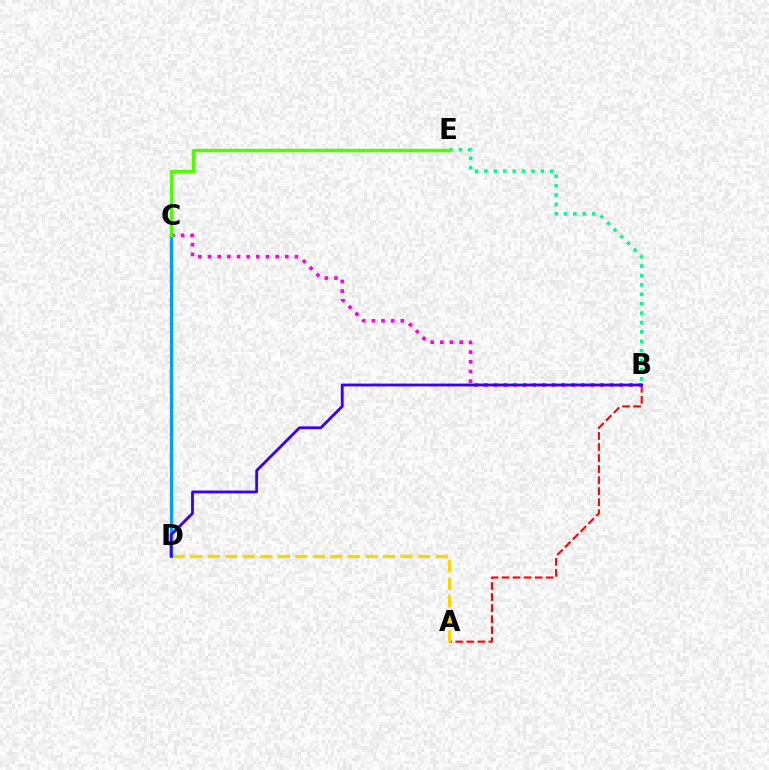{('B', 'C'): [{'color': '#ff00ed', 'line_style': 'dotted', 'thickness': 2.63}], ('A', 'B'): [{'color': '#ff0000', 'line_style': 'dashed', 'thickness': 1.5}], ('A', 'D'): [{'color': '#ffd500', 'line_style': 'dashed', 'thickness': 2.38}], ('C', 'D'): [{'color': '#009eff', 'line_style': 'solid', 'thickness': 2.36}], ('B', 'E'): [{'color': '#00ff86', 'line_style': 'dotted', 'thickness': 2.55}], ('C', 'E'): [{'color': '#4fff00', 'line_style': 'solid', 'thickness': 2.49}], ('B', 'D'): [{'color': '#3700ff', 'line_style': 'solid', 'thickness': 2.04}]}